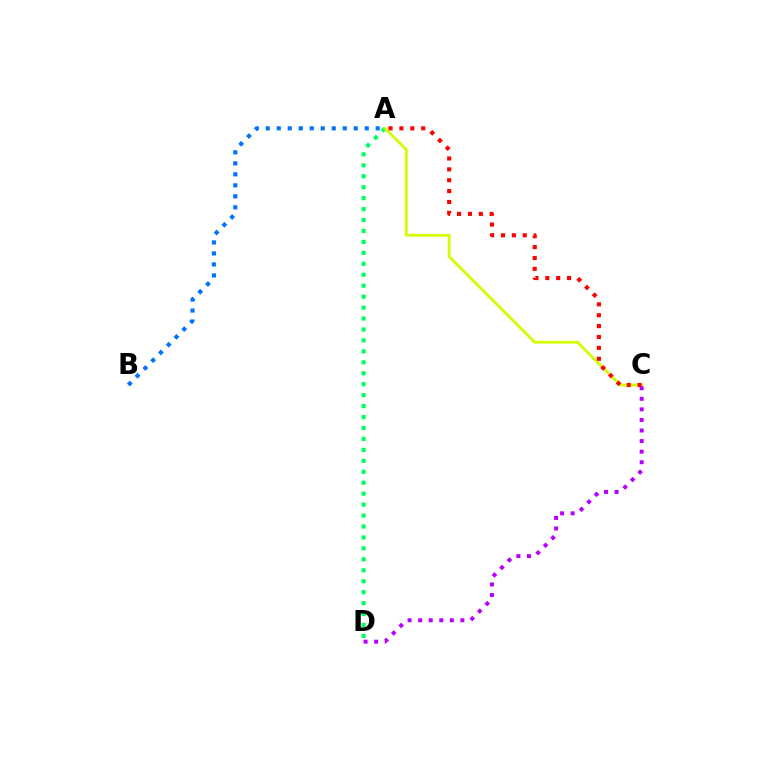{('A', 'D'): [{'color': '#00ff5c', 'line_style': 'dotted', 'thickness': 2.97}], ('A', 'C'): [{'color': '#d1ff00', 'line_style': 'solid', 'thickness': 1.99}, {'color': '#ff0000', 'line_style': 'dotted', 'thickness': 2.96}], ('A', 'B'): [{'color': '#0074ff', 'line_style': 'dotted', 'thickness': 2.99}], ('C', 'D'): [{'color': '#b900ff', 'line_style': 'dotted', 'thickness': 2.87}]}